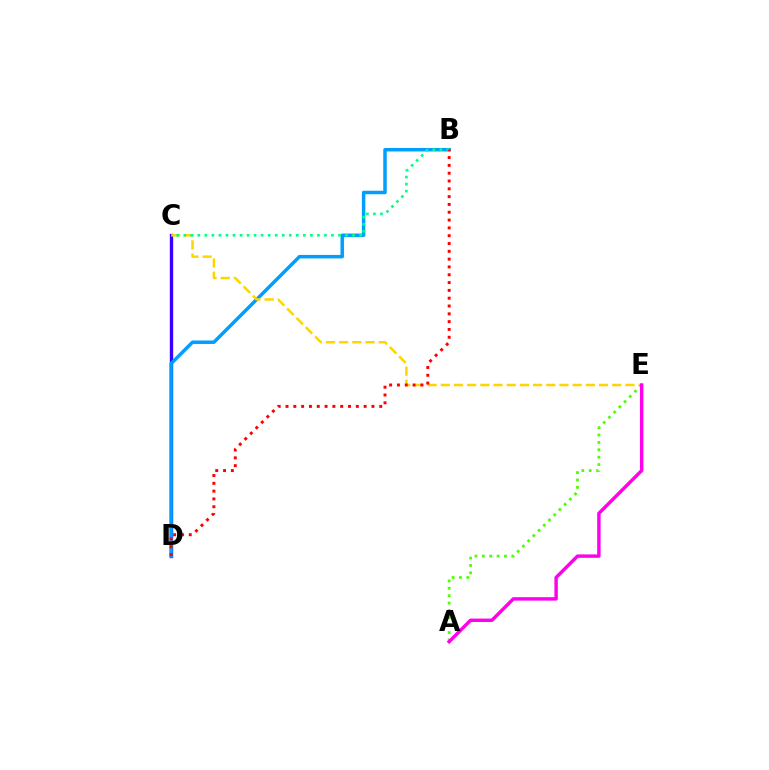{('C', 'D'): [{'color': '#3700ff', 'line_style': 'solid', 'thickness': 2.41}], ('B', 'D'): [{'color': '#009eff', 'line_style': 'solid', 'thickness': 2.51}, {'color': '#ff0000', 'line_style': 'dotted', 'thickness': 2.12}], ('C', 'E'): [{'color': '#ffd500', 'line_style': 'dashed', 'thickness': 1.79}], ('A', 'E'): [{'color': '#4fff00', 'line_style': 'dotted', 'thickness': 2.0}, {'color': '#ff00ed', 'line_style': 'solid', 'thickness': 2.46}], ('B', 'C'): [{'color': '#00ff86', 'line_style': 'dotted', 'thickness': 1.91}]}